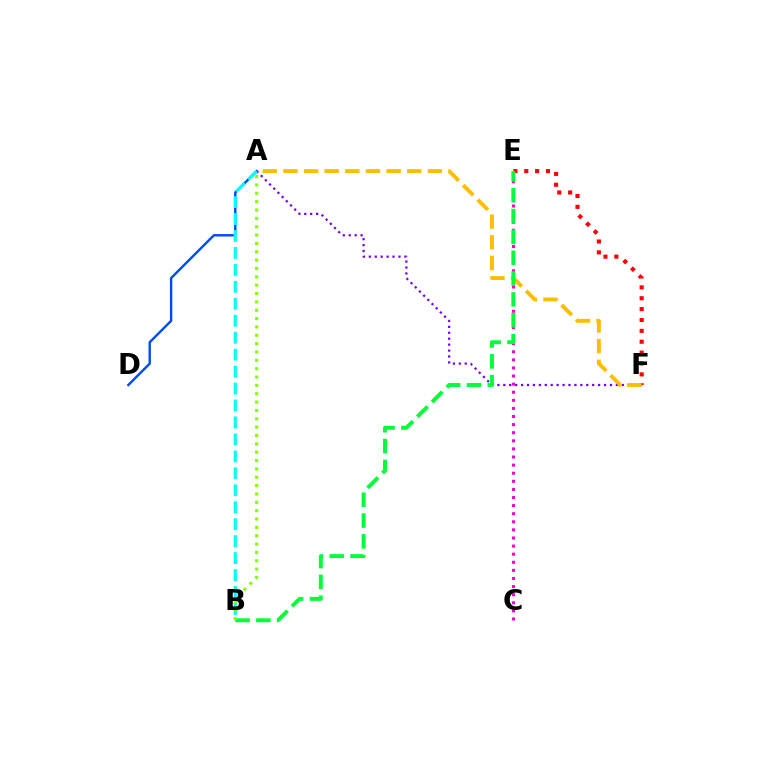{('A', 'D'): [{'color': '#004bff', 'line_style': 'solid', 'thickness': 1.73}], ('E', 'F'): [{'color': '#ff0000', 'line_style': 'dotted', 'thickness': 2.95}], ('A', 'F'): [{'color': '#7200ff', 'line_style': 'dotted', 'thickness': 1.61}, {'color': '#ffbd00', 'line_style': 'dashed', 'thickness': 2.8}], ('C', 'E'): [{'color': '#ff00cf', 'line_style': 'dotted', 'thickness': 2.2}], ('B', 'E'): [{'color': '#00ff39', 'line_style': 'dashed', 'thickness': 2.83}], ('A', 'B'): [{'color': '#00fff6', 'line_style': 'dashed', 'thickness': 2.3}, {'color': '#84ff00', 'line_style': 'dotted', 'thickness': 2.27}]}